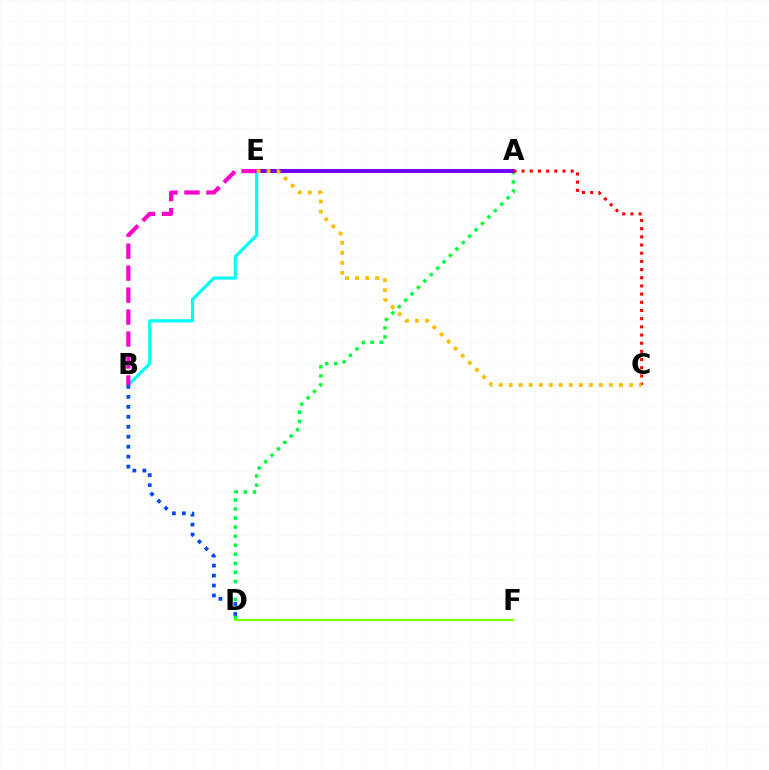{('B', 'E'): [{'color': '#00fff6', 'line_style': 'solid', 'thickness': 2.27}, {'color': '#ff00cf', 'line_style': 'dashed', 'thickness': 2.98}], ('A', 'D'): [{'color': '#00ff39', 'line_style': 'dotted', 'thickness': 2.46}], ('D', 'F'): [{'color': '#84ff00', 'line_style': 'solid', 'thickness': 1.59}], ('A', 'E'): [{'color': '#7200ff', 'line_style': 'solid', 'thickness': 2.89}], ('A', 'C'): [{'color': '#ff0000', 'line_style': 'dotted', 'thickness': 2.22}], ('B', 'D'): [{'color': '#004bff', 'line_style': 'dotted', 'thickness': 2.71}], ('C', 'E'): [{'color': '#ffbd00', 'line_style': 'dotted', 'thickness': 2.72}]}